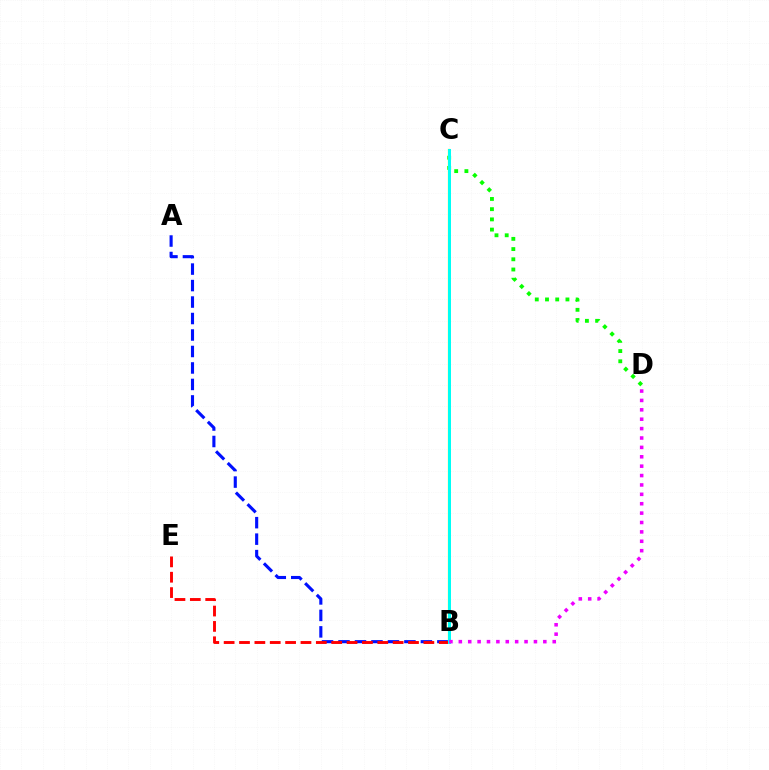{('A', 'B'): [{'color': '#0010ff', 'line_style': 'dashed', 'thickness': 2.24}], ('C', 'D'): [{'color': '#08ff00', 'line_style': 'dotted', 'thickness': 2.78}], ('B', 'C'): [{'color': '#fcf500', 'line_style': 'solid', 'thickness': 1.63}, {'color': '#00fff6', 'line_style': 'solid', 'thickness': 2.16}], ('B', 'E'): [{'color': '#ff0000', 'line_style': 'dashed', 'thickness': 2.09}], ('B', 'D'): [{'color': '#ee00ff', 'line_style': 'dotted', 'thickness': 2.55}]}